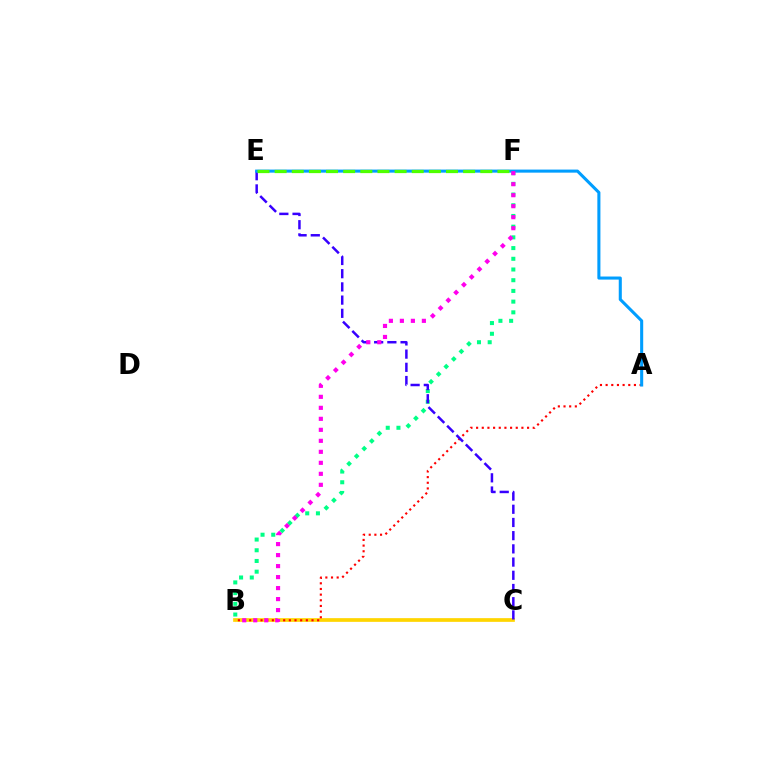{('B', 'F'): [{'color': '#00ff86', 'line_style': 'dotted', 'thickness': 2.91}, {'color': '#ff00ed', 'line_style': 'dotted', 'thickness': 2.99}], ('B', 'C'): [{'color': '#ffd500', 'line_style': 'solid', 'thickness': 2.66}], ('A', 'B'): [{'color': '#ff0000', 'line_style': 'dotted', 'thickness': 1.54}], ('C', 'E'): [{'color': '#3700ff', 'line_style': 'dashed', 'thickness': 1.79}], ('A', 'E'): [{'color': '#009eff', 'line_style': 'solid', 'thickness': 2.21}], ('E', 'F'): [{'color': '#4fff00', 'line_style': 'dashed', 'thickness': 2.33}]}